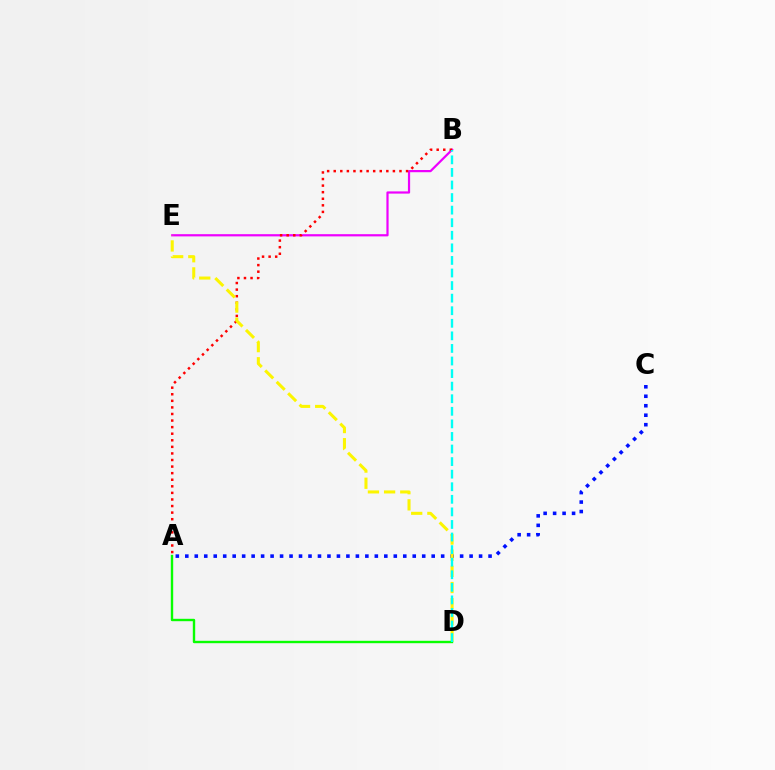{('B', 'E'): [{'color': '#ee00ff', 'line_style': 'solid', 'thickness': 1.59}], ('A', 'B'): [{'color': '#ff0000', 'line_style': 'dotted', 'thickness': 1.79}], ('A', 'C'): [{'color': '#0010ff', 'line_style': 'dotted', 'thickness': 2.57}], ('D', 'E'): [{'color': '#fcf500', 'line_style': 'dashed', 'thickness': 2.2}], ('A', 'D'): [{'color': '#08ff00', 'line_style': 'solid', 'thickness': 1.72}], ('B', 'D'): [{'color': '#00fff6', 'line_style': 'dashed', 'thickness': 1.71}]}